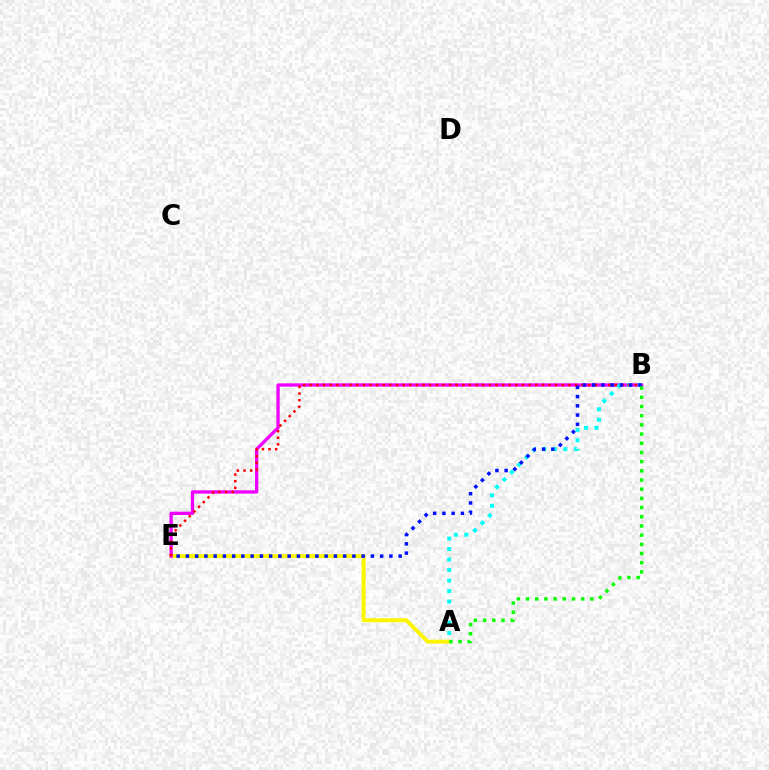{('A', 'E'): [{'color': '#fcf500', 'line_style': 'solid', 'thickness': 2.84}], ('B', 'E'): [{'color': '#ee00ff', 'line_style': 'solid', 'thickness': 2.38}, {'color': '#ff0000', 'line_style': 'dotted', 'thickness': 1.8}, {'color': '#0010ff', 'line_style': 'dotted', 'thickness': 2.51}], ('A', 'B'): [{'color': '#00fff6', 'line_style': 'dotted', 'thickness': 2.85}, {'color': '#08ff00', 'line_style': 'dotted', 'thickness': 2.5}]}